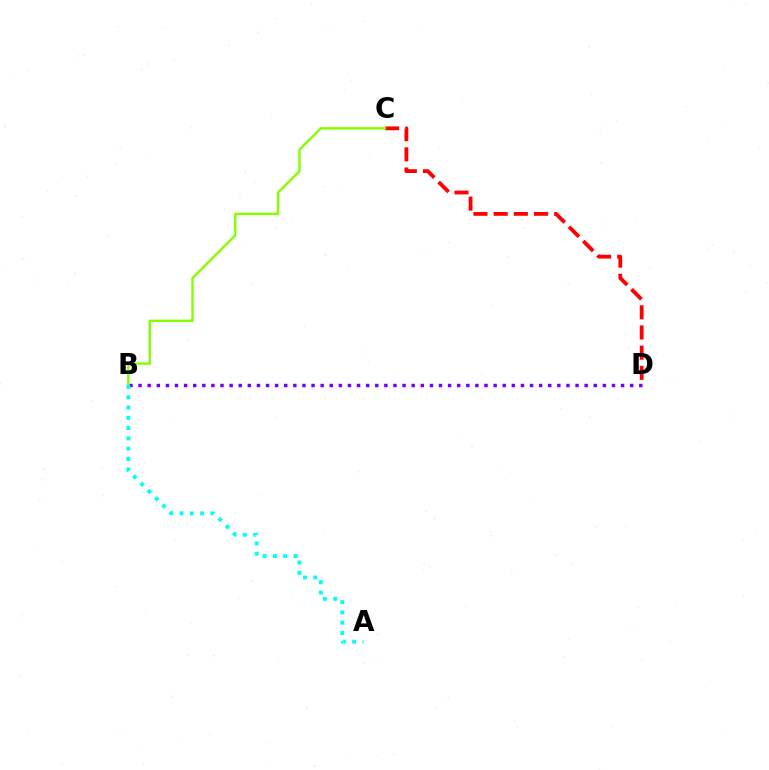{('C', 'D'): [{'color': '#ff0000', 'line_style': 'dashed', 'thickness': 2.74}], ('B', 'D'): [{'color': '#7200ff', 'line_style': 'dotted', 'thickness': 2.47}], ('B', 'C'): [{'color': '#84ff00', 'line_style': 'solid', 'thickness': 1.73}], ('A', 'B'): [{'color': '#00fff6', 'line_style': 'dotted', 'thickness': 2.8}]}